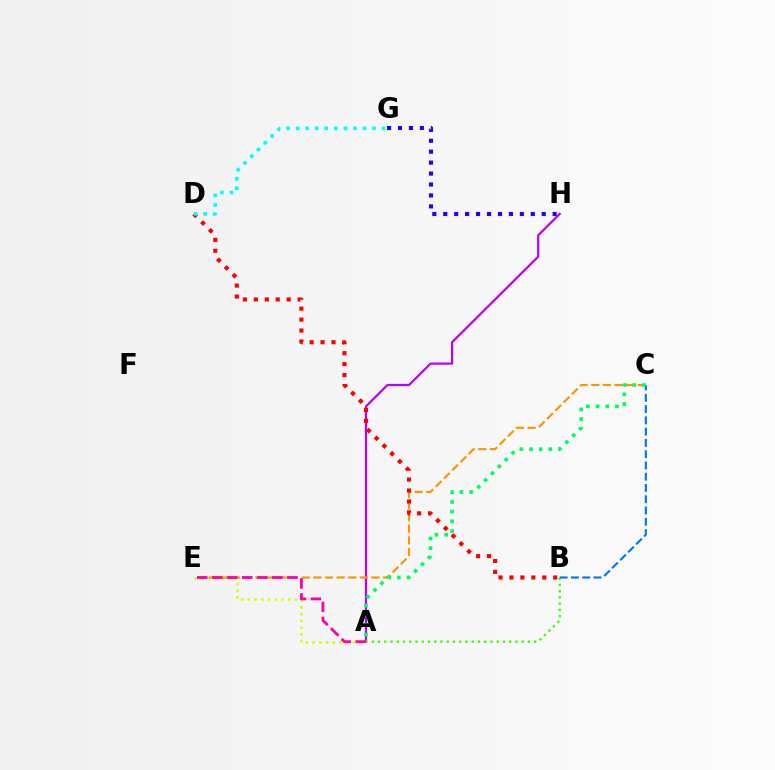{('A', 'H'): [{'color': '#b900ff', 'line_style': 'solid', 'thickness': 1.6}], ('A', 'B'): [{'color': '#3dff00', 'line_style': 'dotted', 'thickness': 1.7}], ('B', 'C'): [{'color': '#0074ff', 'line_style': 'dashed', 'thickness': 1.53}], ('A', 'E'): [{'color': '#d1ff00', 'line_style': 'dotted', 'thickness': 1.83}, {'color': '#ff00ac', 'line_style': 'dashed', 'thickness': 2.04}], ('C', 'E'): [{'color': '#ff9400', 'line_style': 'dashed', 'thickness': 1.58}], ('B', 'D'): [{'color': '#ff0000', 'line_style': 'dotted', 'thickness': 2.97}], ('G', 'H'): [{'color': '#2500ff', 'line_style': 'dotted', 'thickness': 2.97}], ('A', 'C'): [{'color': '#00ff5c', 'line_style': 'dotted', 'thickness': 2.63}], ('D', 'G'): [{'color': '#00fff6', 'line_style': 'dotted', 'thickness': 2.6}]}